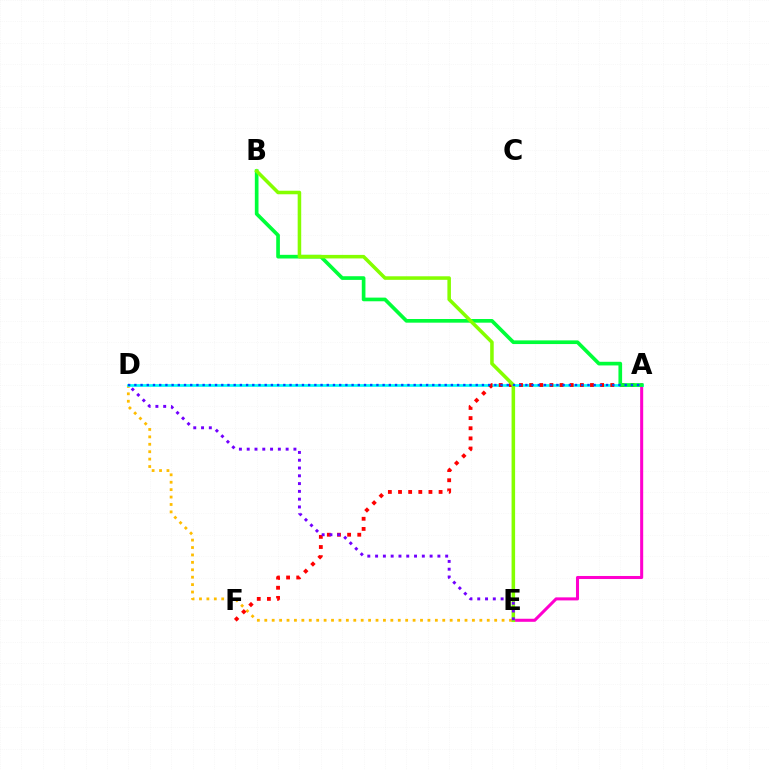{('A', 'E'): [{'color': '#ff00cf', 'line_style': 'solid', 'thickness': 2.19}], ('D', 'E'): [{'color': '#ffbd00', 'line_style': 'dotted', 'thickness': 2.01}, {'color': '#7200ff', 'line_style': 'dotted', 'thickness': 2.12}], ('A', 'D'): [{'color': '#00fff6', 'line_style': 'solid', 'thickness': 1.95}, {'color': '#004bff', 'line_style': 'dotted', 'thickness': 1.69}], ('A', 'F'): [{'color': '#ff0000', 'line_style': 'dotted', 'thickness': 2.76}], ('A', 'B'): [{'color': '#00ff39', 'line_style': 'solid', 'thickness': 2.64}], ('B', 'E'): [{'color': '#84ff00', 'line_style': 'solid', 'thickness': 2.55}]}